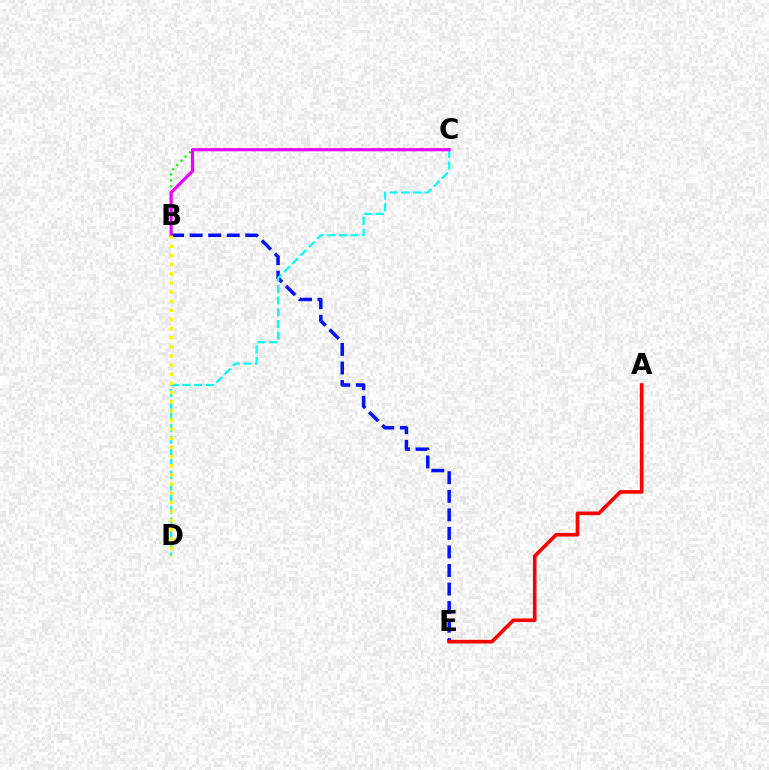{('B', 'C'): [{'color': '#08ff00', 'line_style': 'dotted', 'thickness': 1.62}, {'color': '#ee00ff', 'line_style': 'solid', 'thickness': 2.27}], ('B', 'E'): [{'color': '#0010ff', 'line_style': 'dashed', 'thickness': 2.52}], ('C', 'D'): [{'color': '#00fff6', 'line_style': 'dashed', 'thickness': 1.59}], ('B', 'D'): [{'color': '#fcf500', 'line_style': 'dotted', 'thickness': 2.48}], ('A', 'E'): [{'color': '#ff0000', 'line_style': 'solid', 'thickness': 2.62}]}